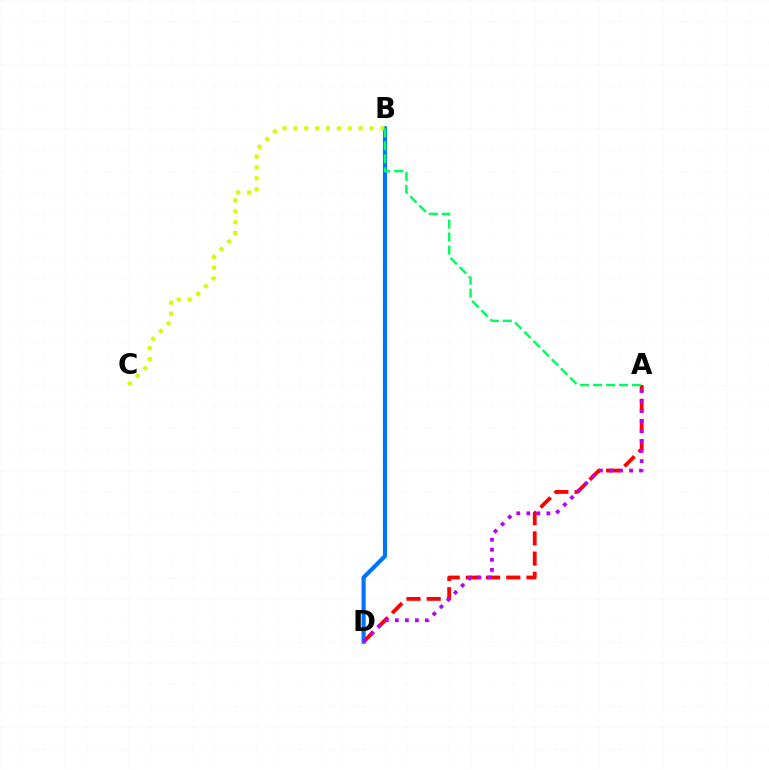{('A', 'D'): [{'color': '#ff0000', 'line_style': 'dashed', 'thickness': 2.74}, {'color': '#b900ff', 'line_style': 'dotted', 'thickness': 2.73}], ('B', 'D'): [{'color': '#0074ff', 'line_style': 'solid', 'thickness': 2.99}], ('B', 'C'): [{'color': '#d1ff00', 'line_style': 'dotted', 'thickness': 2.96}], ('A', 'B'): [{'color': '#00ff5c', 'line_style': 'dashed', 'thickness': 1.76}]}